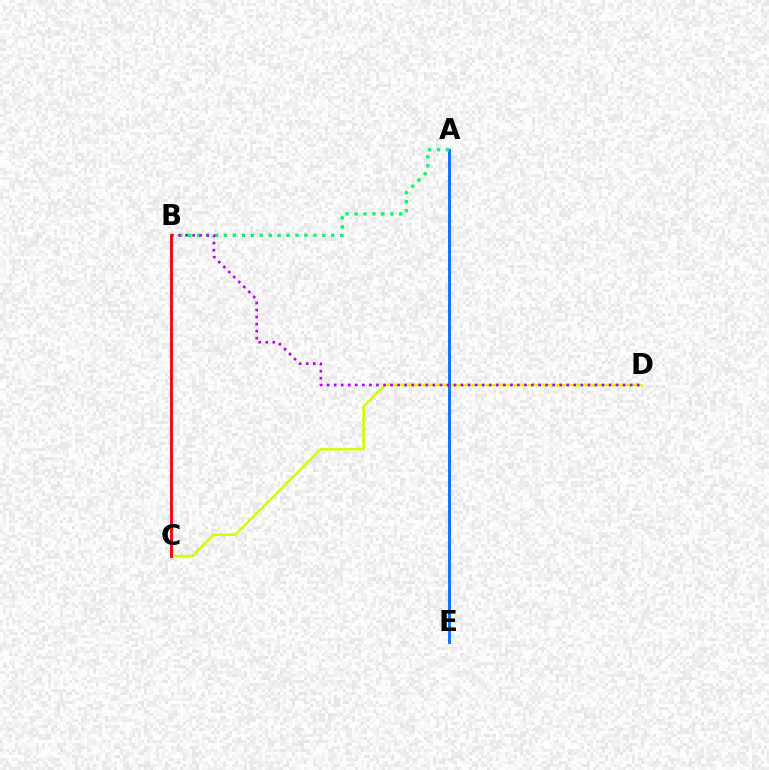{('C', 'D'): [{'color': '#d1ff00', 'line_style': 'solid', 'thickness': 1.82}], ('A', 'E'): [{'color': '#0074ff', 'line_style': 'solid', 'thickness': 2.09}], ('A', 'B'): [{'color': '#00ff5c', 'line_style': 'dotted', 'thickness': 2.43}], ('B', 'D'): [{'color': '#b900ff', 'line_style': 'dotted', 'thickness': 1.91}], ('B', 'C'): [{'color': '#ff0000', 'line_style': 'solid', 'thickness': 2.05}]}